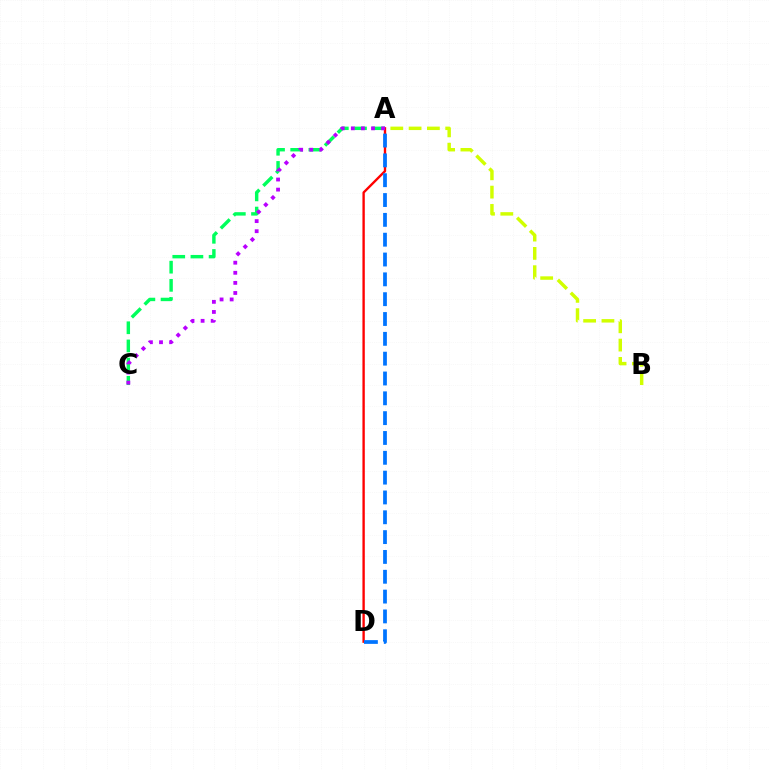{('A', 'C'): [{'color': '#00ff5c', 'line_style': 'dashed', 'thickness': 2.47}, {'color': '#b900ff', 'line_style': 'dotted', 'thickness': 2.74}], ('A', 'D'): [{'color': '#ff0000', 'line_style': 'solid', 'thickness': 1.7}, {'color': '#0074ff', 'line_style': 'dashed', 'thickness': 2.69}], ('A', 'B'): [{'color': '#d1ff00', 'line_style': 'dashed', 'thickness': 2.49}]}